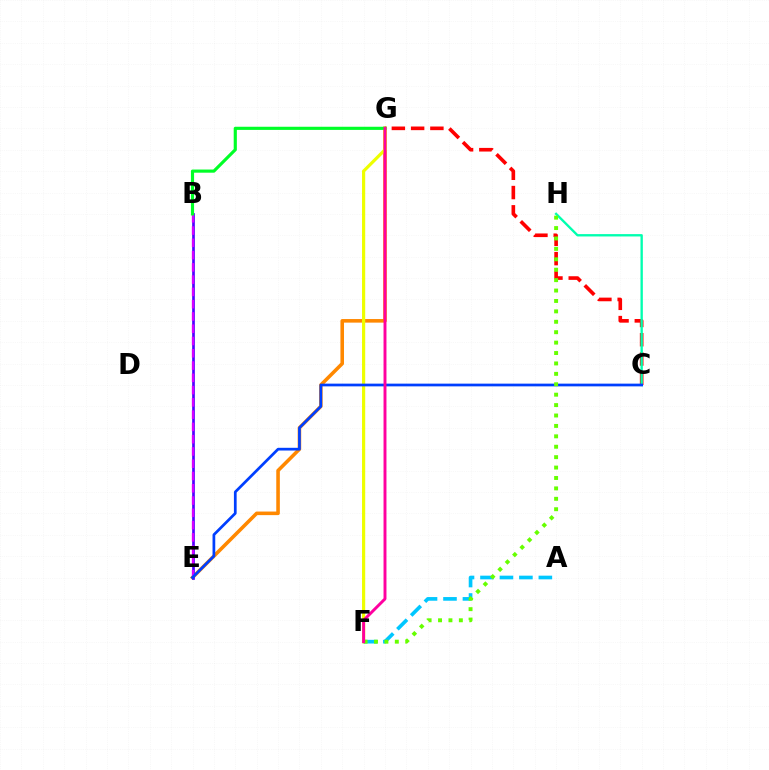{('C', 'G'): [{'color': '#ff0000', 'line_style': 'dashed', 'thickness': 2.62}], ('E', 'G'): [{'color': '#ff8800', 'line_style': 'solid', 'thickness': 2.57}], ('C', 'H'): [{'color': '#00ffaf', 'line_style': 'solid', 'thickness': 1.69}], ('B', 'E'): [{'color': '#4f00ff', 'line_style': 'solid', 'thickness': 1.93}, {'color': '#d600ff', 'line_style': 'dashed', 'thickness': 1.67}], ('A', 'F'): [{'color': '#00c7ff', 'line_style': 'dashed', 'thickness': 2.64}], ('F', 'G'): [{'color': '#eeff00', 'line_style': 'solid', 'thickness': 2.29}, {'color': '#ff00a0', 'line_style': 'solid', 'thickness': 2.11}], ('C', 'E'): [{'color': '#003fff', 'line_style': 'solid', 'thickness': 1.96}], ('B', 'G'): [{'color': '#00ff27', 'line_style': 'solid', 'thickness': 2.27}], ('F', 'H'): [{'color': '#66ff00', 'line_style': 'dotted', 'thickness': 2.83}]}